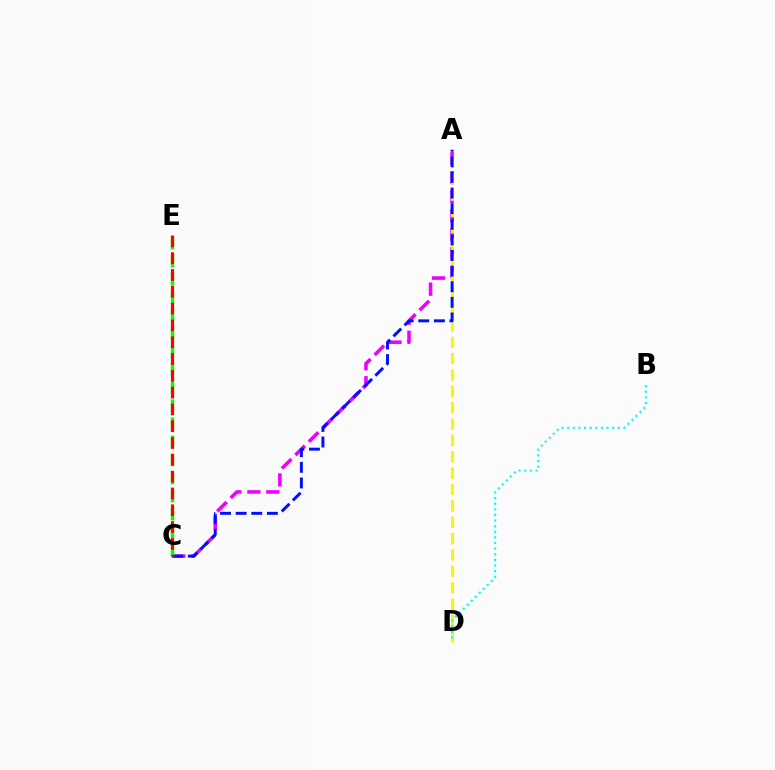{('A', 'C'): [{'color': '#ee00ff', 'line_style': 'dashed', 'thickness': 2.58}, {'color': '#0010ff', 'line_style': 'dashed', 'thickness': 2.12}], ('A', 'D'): [{'color': '#fcf500', 'line_style': 'dashed', 'thickness': 2.22}], ('C', 'E'): [{'color': '#08ff00', 'line_style': 'dashed', 'thickness': 2.45}, {'color': '#ff0000', 'line_style': 'dashed', 'thickness': 2.28}], ('B', 'D'): [{'color': '#00fff6', 'line_style': 'dotted', 'thickness': 1.53}]}